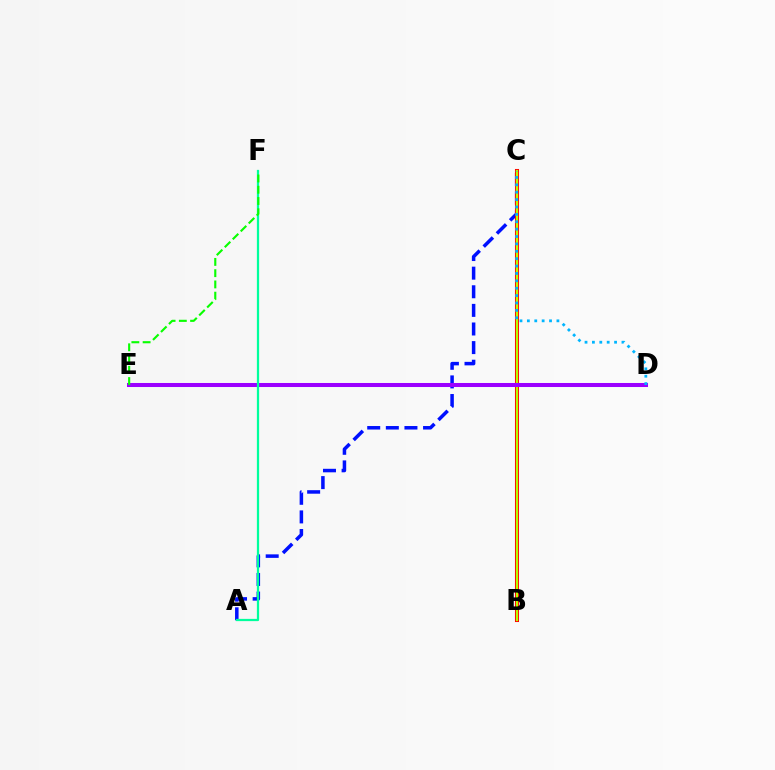{('A', 'C'): [{'color': '#0010ff', 'line_style': 'dashed', 'thickness': 2.53}], ('D', 'E'): [{'color': '#ff00bd', 'line_style': 'dotted', 'thickness': 1.83}, {'color': '#ffa500', 'line_style': 'dashed', 'thickness': 1.69}, {'color': '#9b00ff', 'line_style': 'solid', 'thickness': 2.9}], ('B', 'C'): [{'color': '#ff0000', 'line_style': 'solid', 'thickness': 2.92}, {'color': '#b3ff00', 'line_style': 'solid', 'thickness': 1.6}], ('A', 'F'): [{'color': '#00ff9d', 'line_style': 'solid', 'thickness': 1.62}], ('E', 'F'): [{'color': '#08ff00', 'line_style': 'dashed', 'thickness': 1.53}], ('C', 'D'): [{'color': '#00b5ff', 'line_style': 'dotted', 'thickness': 2.01}]}